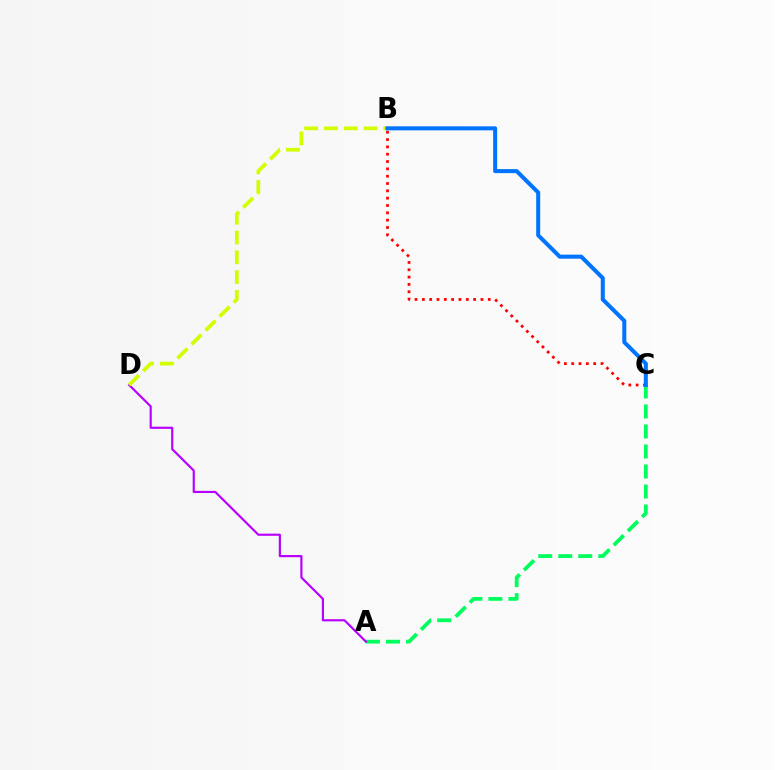{('A', 'C'): [{'color': '#00ff5c', 'line_style': 'dashed', 'thickness': 2.72}], ('A', 'D'): [{'color': '#b900ff', 'line_style': 'solid', 'thickness': 1.56}], ('B', 'D'): [{'color': '#d1ff00', 'line_style': 'dashed', 'thickness': 2.69}], ('B', 'C'): [{'color': '#ff0000', 'line_style': 'dotted', 'thickness': 1.99}, {'color': '#0074ff', 'line_style': 'solid', 'thickness': 2.9}]}